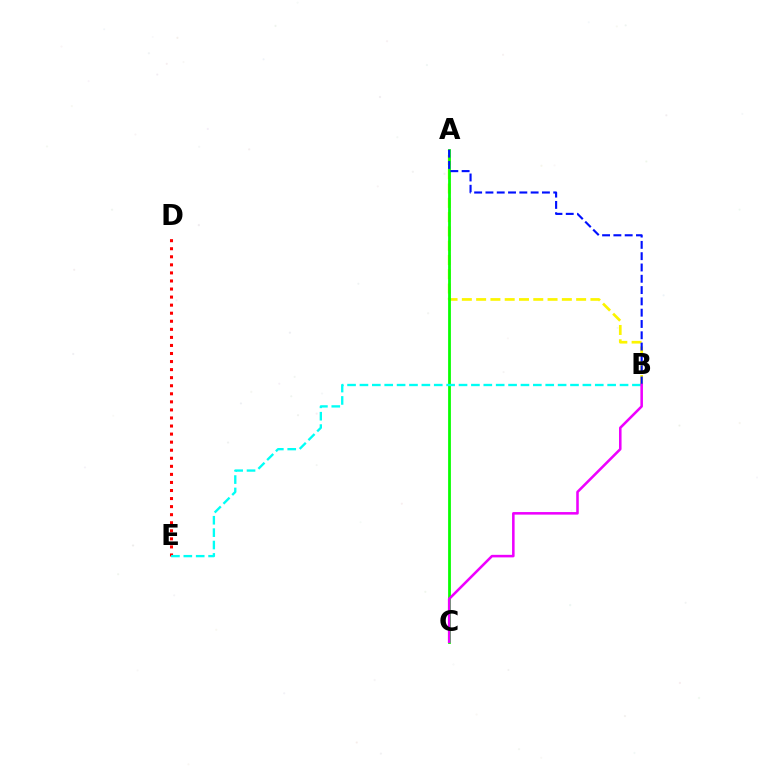{('D', 'E'): [{'color': '#ff0000', 'line_style': 'dotted', 'thickness': 2.19}], ('A', 'B'): [{'color': '#fcf500', 'line_style': 'dashed', 'thickness': 1.94}, {'color': '#0010ff', 'line_style': 'dashed', 'thickness': 1.54}], ('A', 'C'): [{'color': '#08ff00', 'line_style': 'solid', 'thickness': 2.0}], ('B', 'E'): [{'color': '#00fff6', 'line_style': 'dashed', 'thickness': 1.68}], ('B', 'C'): [{'color': '#ee00ff', 'line_style': 'solid', 'thickness': 1.84}]}